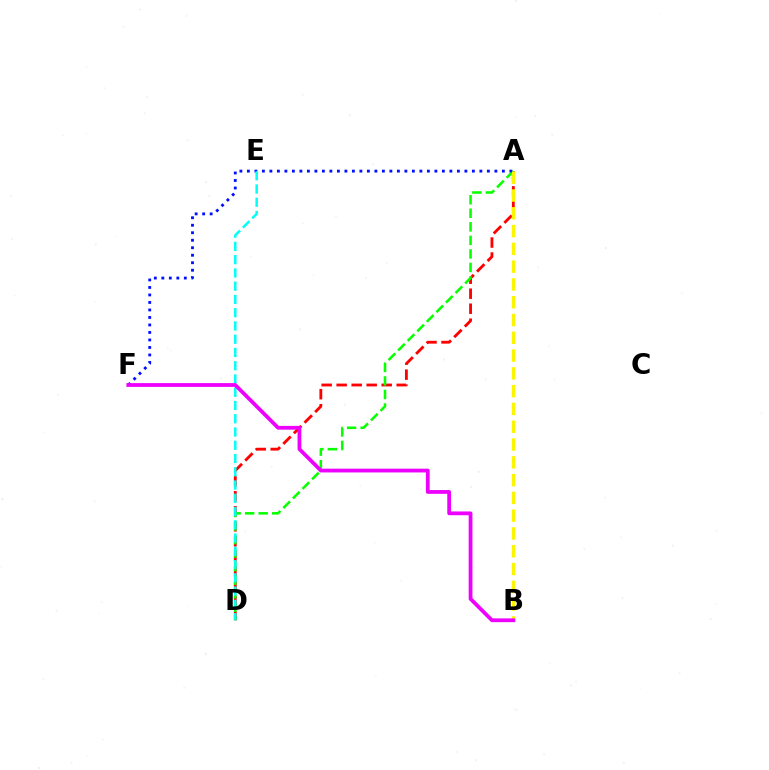{('A', 'D'): [{'color': '#ff0000', 'line_style': 'dashed', 'thickness': 2.04}, {'color': '#08ff00', 'line_style': 'dashed', 'thickness': 1.84}], ('A', 'F'): [{'color': '#0010ff', 'line_style': 'dotted', 'thickness': 2.04}], ('A', 'B'): [{'color': '#fcf500', 'line_style': 'dashed', 'thickness': 2.42}], ('D', 'E'): [{'color': '#00fff6', 'line_style': 'dashed', 'thickness': 1.8}], ('B', 'F'): [{'color': '#ee00ff', 'line_style': 'solid', 'thickness': 2.71}]}